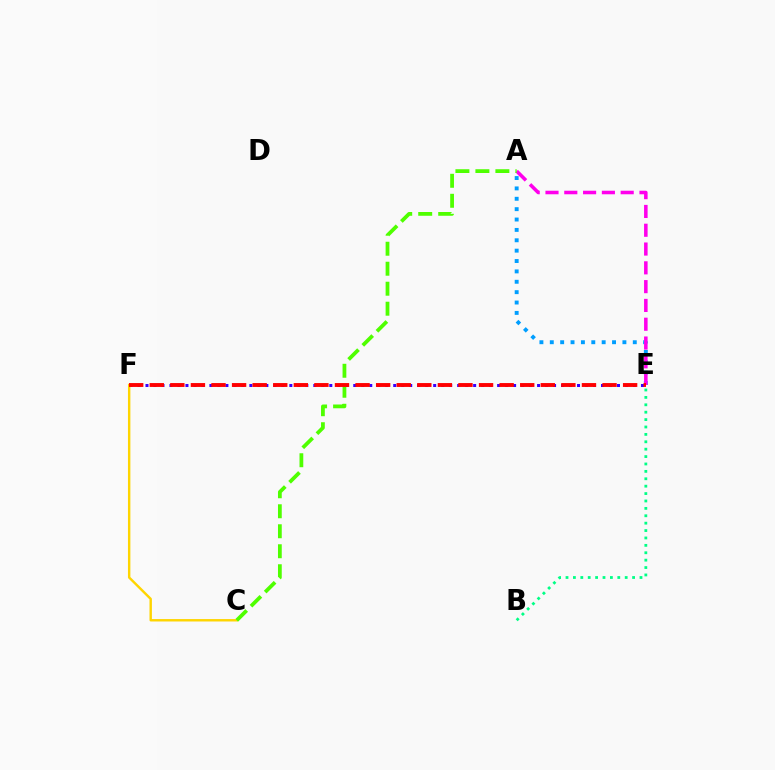{('E', 'F'): [{'color': '#3700ff', 'line_style': 'dotted', 'thickness': 2.17}, {'color': '#ff0000', 'line_style': 'dashed', 'thickness': 2.8}], ('A', 'E'): [{'color': '#009eff', 'line_style': 'dotted', 'thickness': 2.82}, {'color': '#ff00ed', 'line_style': 'dashed', 'thickness': 2.55}], ('C', 'F'): [{'color': '#ffd500', 'line_style': 'solid', 'thickness': 1.74}], ('A', 'C'): [{'color': '#4fff00', 'line_style': 'dashed', 'thickness': 2.72}], ('B', 'E'): [{'color': '#00ff86', 'line_style': 'dotted', 'thickness': 2.01}]}